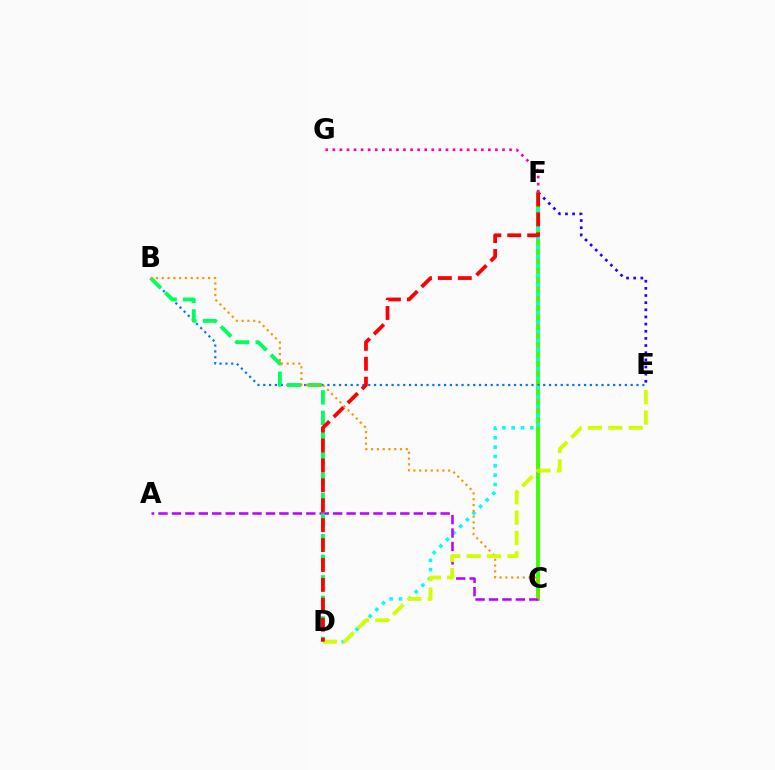{('C', 'F'): [{'color': '#3dff00', 'line_style': 'solid', 'thickness': 2.82}], ('E', 'F'): [{'color': '#2500ff', 'line_style': 'dotted', 'thickness': 1.94}], ('B', 'E'): [{'color': '#0074ff', 'line_style': 'dotted', 'thickness': 1.58}], ('D', 'F'): [{'color': '#00fff6', 'line_style': 'dotted', 'thickness': 2.54}, {'color': '#ff0000', 'line_style': 'dashed', 'thickness': 2.71}], ('A', 'C'): [{'color': '#b900ff', 'line_style': 'dashed', 'thickness': 1.83}], ('F', 'G'): [{'color': '#ff00ac', 'line_style': 'dotted', 'thickness': 1.92}], ('B', 'D'): [{'color': '#00ff5c', 'line_style': 'dashed', 'thickness': 2.79}], ('B', 'C'): [{'color': '#ff9400', 'line_style': 'dotted', 'thickness': 1.57}], ('D', 'E'): [{'color': '#d1ff00', 'line_style': 'dashed', 'thickness': 2.77}]}